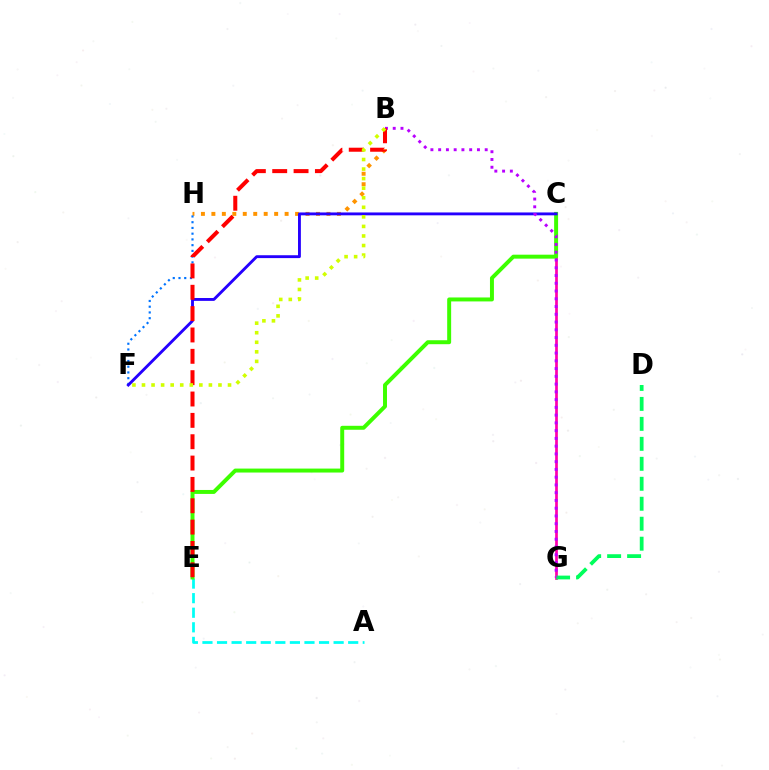{('C', 'G'): [{'color': '#ff00ac', 'line_style': 'solid', 'thickness': 1.95}], ('A', 'E'): [{'color': '#00fff6', 'line_style': 'dashed', 'thickness': 1.98}], ('D', 'G'): [{'color': '#00ff5c', 'line_style': 'dashed', 'thickness': 2.71}], ('C', 'E'): [{'color': '#3dff00', 'line_style': 'solid', 'thickness': 2.85}], ('B', 'H'): [{'color': '#ff9400', 'line_style': 'dotted', 'thickness': 2.84}], ('F', 'H'): [{'color': '#0074ff', 'line_style': 'dotted', 'thickness': 1.56}], ('C', 'F'): [{'color': '#2500ff', 'line_style': 'solid', 'thickness': 2.07}], ('B', 'G'): [{'color': '#b900ff', 'line_style': 'dotted', 'thickness': 2.11}], ('B', 'E'): [{'color': '#ff0000', 'line_style': 'dashed', 'thickness': 2.9}], ('B', 'F'): [{'color': '#d1ff00', 'line_style': 'dotted', 'thickness': 2.6}]}